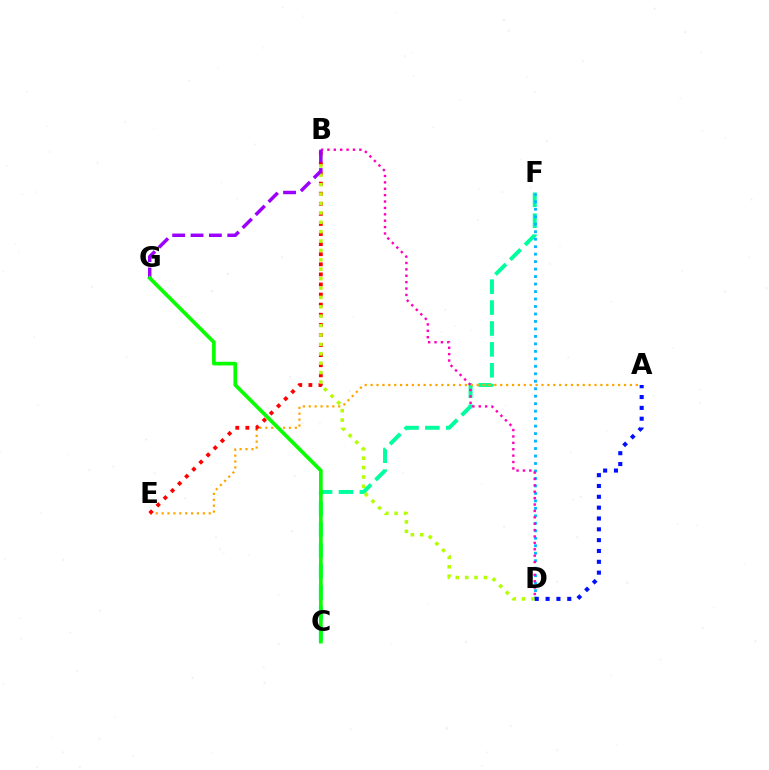{('C', 'F'): [{'color': '#00ff9d', 'line_style': 'dashed', 'thickness': 2.84}], ('D', 'F'): [{'color': '#00b5ff', 'line_style': 'dotted', 'thickness': 2.03}], ('A', 'E'): [{'color': '#ffa500', 'line_style': 'dotted', 'thickness': 1.6}], ('B', 'D'): [{'color': '#ff00bd', 'line_style': 'dotted', 'thickness': 1.74}, {'color': '#b3ff00', 'line_style': 'dotted', 'thickness': 2.55}], ('B', 'E'): [{'color': '#ff0000', 'line_style': 'dotted', 'thickness': 2.74}], ('A', 'D'): [{'color': '#0010ff', 'line_style': 'dotted', 'thickness': 2.94}], ('B', 'G'): [{'color': '#9b00ff', 'line_style': 'dashed', 'thickness': 2.5}], ('C', 'G'): [{'color': '#08ff00', 'line_style': 'solid', 'thickness': 2.66}]}